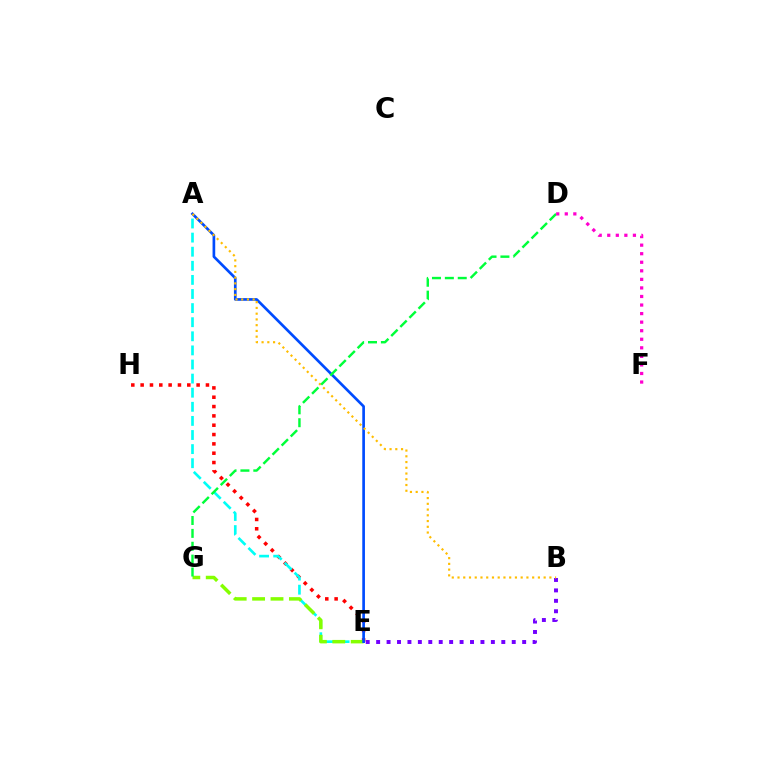{('E', 'H'): [{'color': '#ff0000', 'line_style': 'dotted', 'thickness': 2.54}], ('B', 'E'): [{'color': '#7200ff', 'line_style': 'dotted', 'thickness': 2.83}], ('A', 'E'): [{'color': '#00fff6', 'line_style': 'dashed', 'thickness': 1.92}, {'color': '#004bff', 'line_style': 'solid', 'thickness': 1.93}], ('E', 'G'): [{'color': '#84ff00', 'line_style': 'dashed', 'thickness': 2.5}], ('A', 'B'): [{'color': '#ffbd00', 'line_style': 'dotted', 'thickness': 1.56}], ('D', 'G'): [{'color': '#00ff39', 'line_style': 'dashed', 'thickness': 1.75}], ('D', 'F'): [{'color': '#ff00cf', 'line_style': 'dotted', 'thickness': 2.32}]}